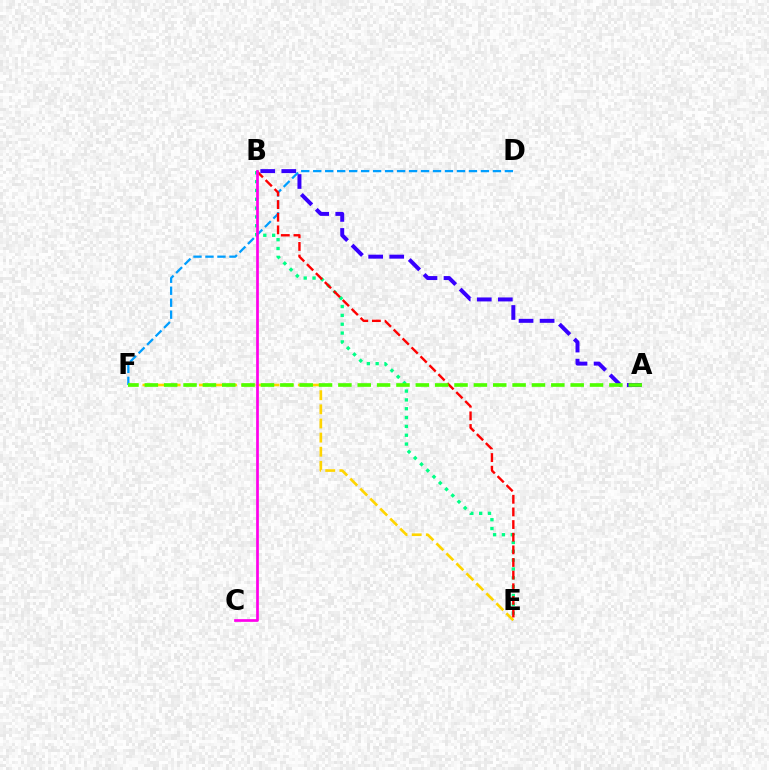{('E', 'F'): [{'color': '#ffd500', 'line_style': 'dashed', 'thickness': 1.92}], ('D', 'F'): [{'color': '#009eff', 'line_style': 'dashed', 'thickness': 1.63}], ('B', 'E'): [{'color': '#00ff86', 'line_style': 'dotted', 'thickness': 2.4}, {'color': '#ff0000', 'line_style': 'dashed', 'thickness': 1.72}], ('A', 'B'): [{'color': '#3700ff', 'line_style': 'dashed', 'thickness': 2.86}], ('A', 'F'): [{'color': '#4fff00', 'line_style': 'dashed', 'thickness': 2.63}], ('B', 'C'): [{'color': '#ff00ed', 'line_style': 'solid', 'thickness': 1.95}]}